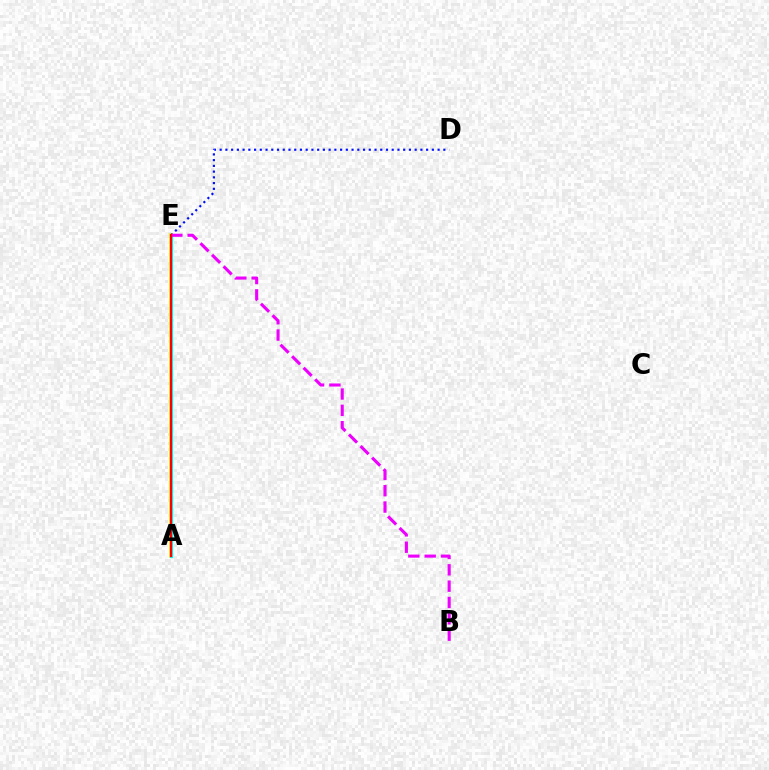{('A', 'E'): [{'color': '#08ff00', 'line_style': 'solid', 'thickness': 1.81}, {'color': '#fcf500', 'line_style': 'solid', 'thickness': 2.69}, {'color': '#00fff6', 'line_style': 'solid', 'thickness': 2.3}, {'color': '#ff0000', 'line_style': 'solid', 'thickness': 1.61}], ('D', 'E'): [{'color': '#0010ff', 'line_style': 'dotted', 'thickness': 1.56}], ('B', 'E'): [{'color': '#ee00ff', 'line_style': 'dashed', 'thickness': 2.22}]}